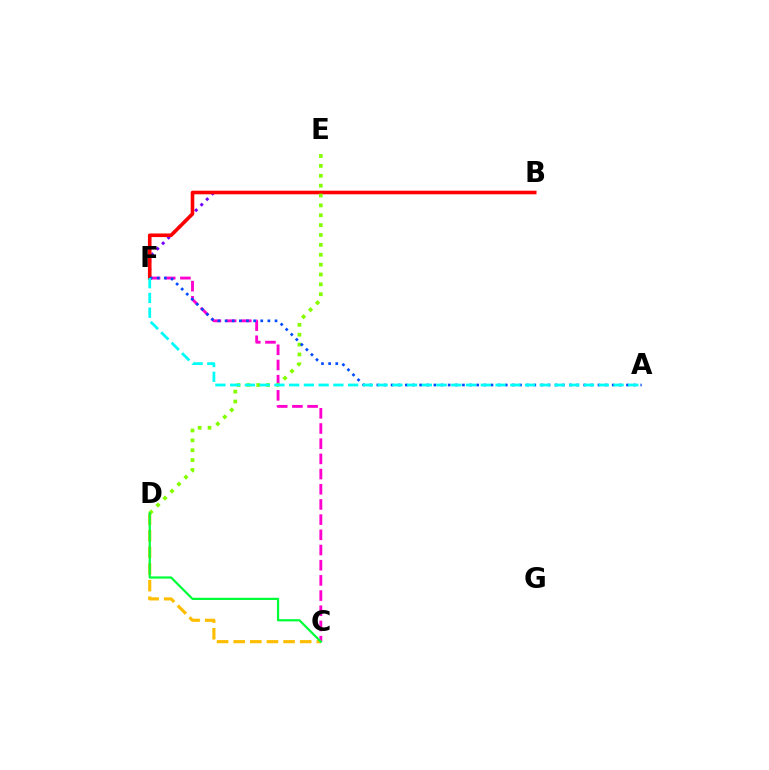{('C', 'F'): [{'color': '#ff00cf', 'line_style': 'dashed', 'thickness': 2.06}], ('B', 'F'): [{'color': '#7200ff', 'line_style': 'dotted', 'thickness': 2.12}, {'color': '#ff0000', 'line_style': 'solid', 'thickness': 2.59}], ('C', 'D'): [{'color': '#ffbd00', 'line_style': 'dashed', 'thickness': 2.26}, {'color': '#00ff39', 'line_style': 'solid', 'thickness': 1.6}], ('D', 'E'): [{'color': '#84ff00', 'line_style': 'dotted', 'thickness': 2.68}], ('A', 'F'): [{'color': '#004bff', 'line_style': 'dotted', 'thickness': 1.94}, {'color': '#00fff6', 'line_style': 'dashed', 'thickness': 2.0}]}